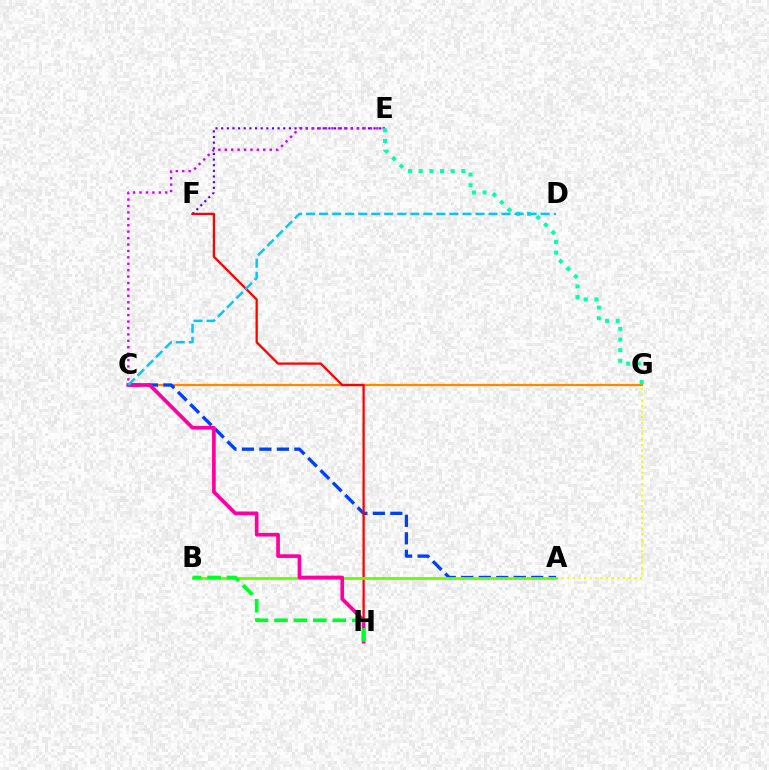{('C', 'G'): [{'color': '#ff8800', 'line_style': 'solid', 'thickness': 1.61}], ('A', 'C'): [{'color': '#003fff', 'line_style': 'dashed', 'thickness': 2.38}], ('A', 'G'): [{'color': '#eeff00', 'line_style': 'dotted', 'thickness': 1.52}], ('E', 'F'): [{'color': '#4f00ff', 'line_style': 'dotted', 'thickness': 1.53}], ('F', 'H'): [{'color': '#ff0000', 'line_style': 'solid', 'thickness': 1.64}], ('A', 'B'): [{'color': '#66ff00', 'line_style': 'solid', 'thickness': 2.01}], ('C', 'H'): [{'color': '#ff00a0', 'line_style': 'solid', 'thickness': 2.65}], ('B', 'H'): [{'color': '#00ff27', 'line_style': 'dashed', 'thickness': 2.64}], ('C', 'E'): [{'color': '#d600ff', 'line_style': 'dotted', 'thickness': 1.74}], ('E', 'G'): [{'color': '#00ffaf', 'line_style': 'dotted', 'thickness': 2.9}], ('C', 'D'): [{'color': '#00c7ff', 'line_style': 'dashed', 'thickness': 1.77}]}